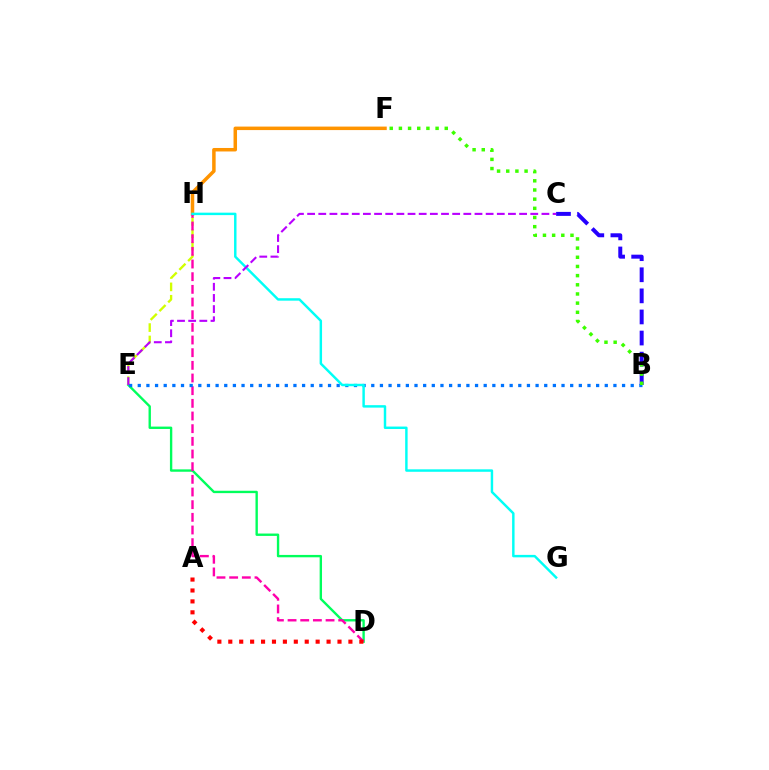{('D', 'E'): [{'color': '#00ff5c', 'line_style': 'solid', 'thickness': 1.71}], ('E', 'H'): [{'color': '#d1ff00', 'line_style': 'dashed', 'thickness': 1.68}], ('F', 'H'): [{'color': '#ff9400', 'line_style': 'solid', 'thickness': 2.51}], ('B', 'C'): [{'color': '#2500ff', 'line_style': 'dashed', 'thickness': 2.87}], ('D', 'H'): [{'color': '#ff00ac', 'line_style': 'dashed', 'thickness': 1.72}], ('B', 'E'): [{'color': '#0074ff', 'line_style': 'dotted', 'thickness': 2.35}], ('G', 'H'): [{'color': '#00fff6', 'line_style': 'solid', 'thickness': 1.76}], ('B', 'F'): [{'color': '#3dff00', 'line_style': 'dotted', 'thickness': 2.49}], ('A', 'D'): [{'color': '#ff0000', 'line_style': 'dotted', 'thickness': 2.97}], ('C', 'E'): [{'color': '#b900ff', 'line_style': 'dashed', 'thickness': 1.52}]}